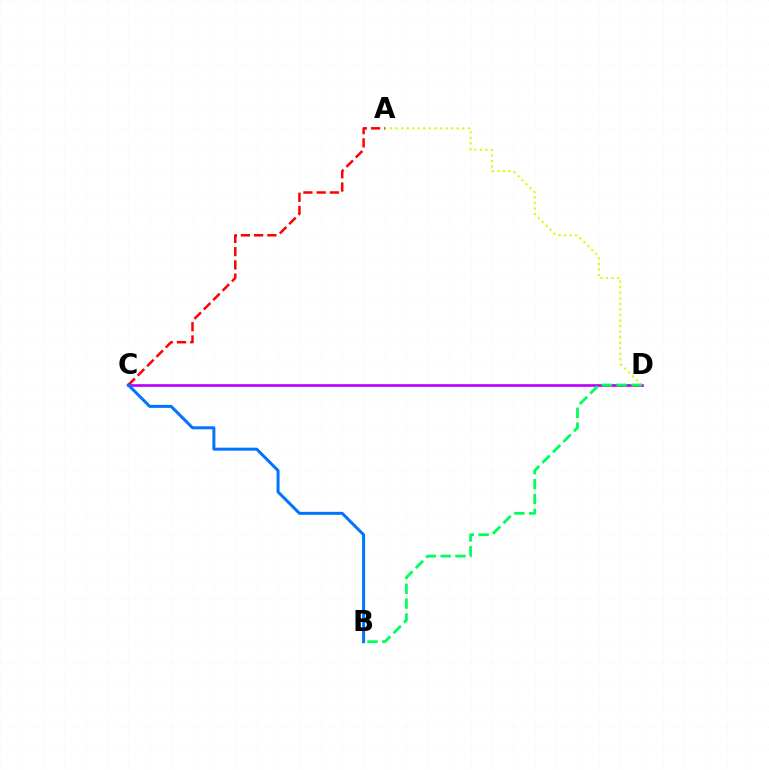{('C', 'D'): [{'color': '#b900ff', 'line_style': 'solid', 'thickness': 1.92}], ('A', 'C'): [{'color': '#ff0000', 'line_style': 'dashed', 'thickness': 1.8}], ('A', 'D'): [{'color': '#d1ff00', 'line_style': 'dotted', 'thickness': 1.51}], ('B', 'D'): [{'color': '#00ff5c', 'line_style': 'dashed', 'thickness': 2.02}], ('B', 'C'): [{'color': '#0074ff', 'line_style': 'solid', 'thickness': 2.15}]}